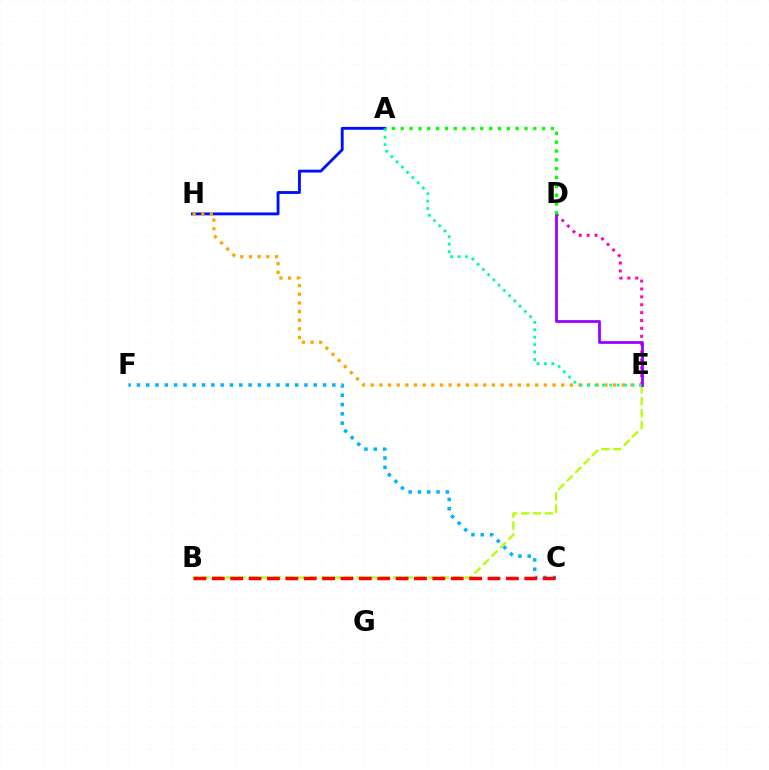{('D', 'E'): [{'color': '#ff00bd', 'line_style': 'dotted', 'thickness': 2.14}, {'color': '#9b00ff', 'line_style': 'solid', 'thickness': 1.99}], ('B', 'E'): [{'color': '#b3ff00', 'line_style': 'dashed', 'thickness': 1.62}], ('A', 'H'): [{'color': '#0010ff', 'line_style': 'solid', 'thickness': 2.06}], ('C', 'F'): [{'color': '#00b5ff', 'line_style': 'dotted', 'thickness': 2.53}], ('E', 'H'): [{'color': '#ffa500', 'line_style': 'dotted', 'thickness': 2.35}], ('B', 'C'): [{'color': '#ff0000', 'line_style': 'dashed', 'thickness': 2.5}], ('A', 'E'): [{'color': '#00ff9d', 'line_style': 'dotted', 'thickness': 2.02}], ('A', 'D'): [{'color': '#08ff00', 'line_style': 'dotted', 'thickness': 2.4}]}